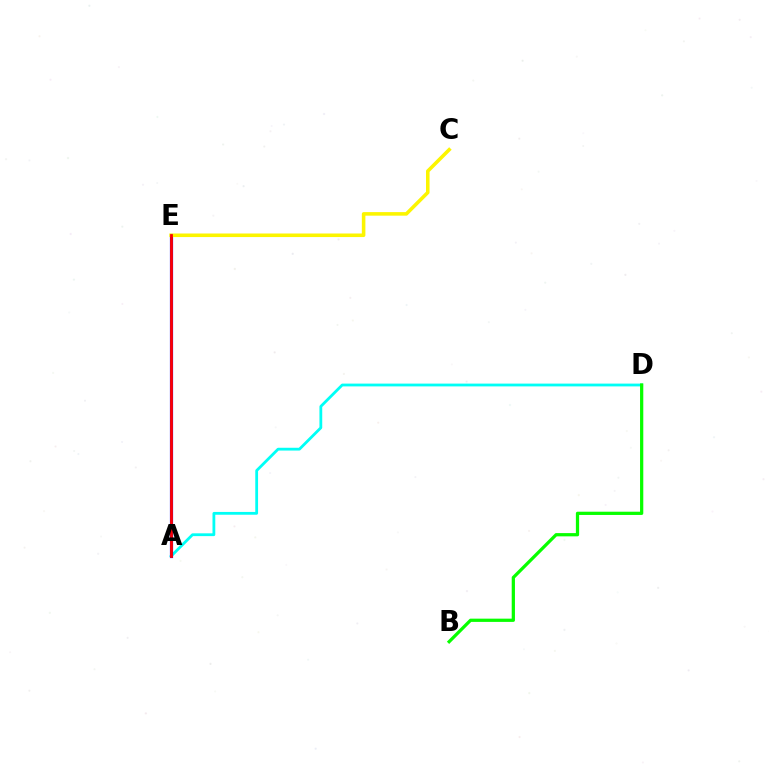{('A', 'E'): [{'color': '#ee00ff', 'line_style': 'solid', 'thickness': 2.16}, {'color': '#0010ff', 'line_style': 'solid', 'thickness': 2.29}, {'color': '#ff0000', 'line_style': 'solid', 'thickness': 2.0}], ('A', 'D'): [{'color': '#00fff6', 'line_style': 'solid', 'thickness': 2.01}], ('C', 'E'): [{'color': '#fcf500', 'line_style': 'solid', 'thickness': 2.56}], ('B', 'D'): [{'color': '#08ff00', 'line_style': 'solid', 'thickness': 2.34}]}